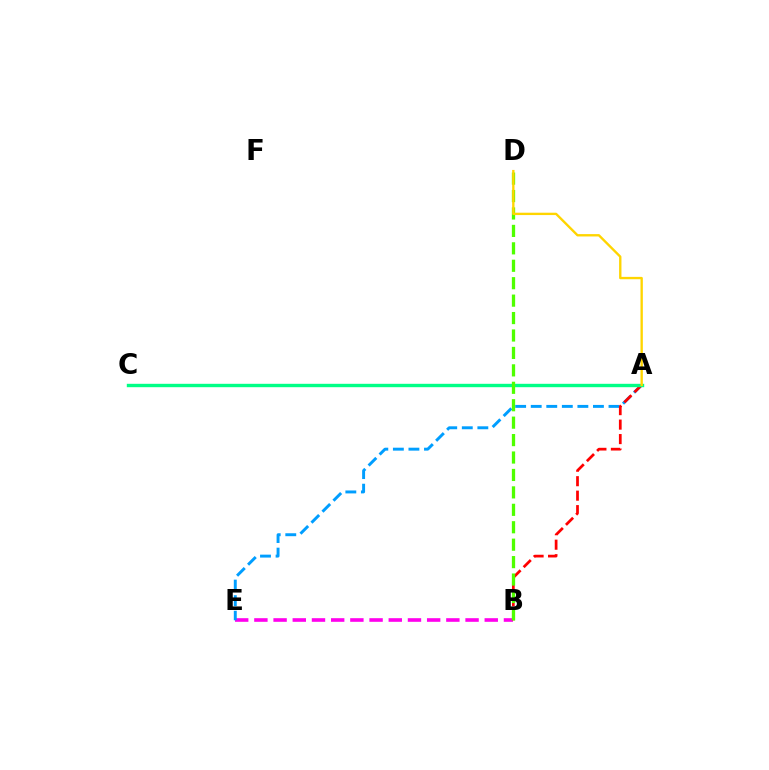{('B', 'E'): [{'color': '#ff00ed', 'line_style': 'dashed', 'thickness': 2.61}], ('A', 'C'): [{'color': '#3700ff', 'line_style': 'dotted', 'thickness': 2.05}, {'color': '#00ff86', 'line_style': 'solid', 'thickness': 2.44}], ('A', 'E'): [{'color': '#009eff', 'line_style': 'dashed', 'thickness': 2.11}], ('A', 'B'): [{'color': '#ff0000', 'line_style': 'dashed', 'thickness': 1.97}], ('B', 'D'): [{'color': '#4fff00', 'line_style': 'dashed', 'thickness': 2.37}], ('A', 'D'): [{'color': '#ffd500', 'line_style': 'solid', 'thickness': 1.7}]}